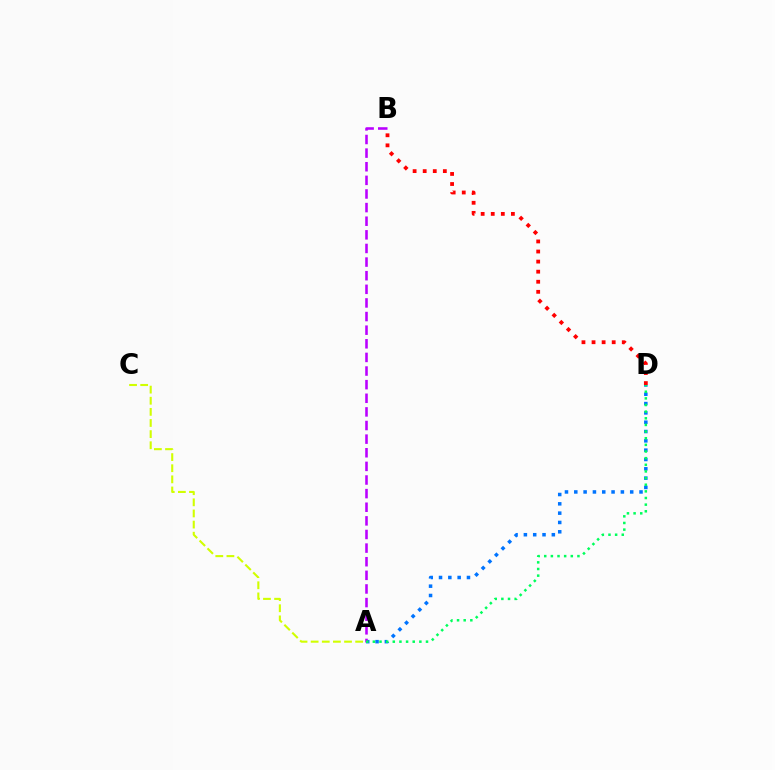{('A', 'C'): [{'color': '#d1ff00', 'line_style': 'dashed', 'thickness': 1.51}], ('A', 'D'): [{'color': '#0074ff', 'line_style': 'dotted', 'thickness': 2.53}, {'color': '#00ff5c', 'line_style': 'dotted', 'thickness': 1.8}], ('B', 'D'): [{'color': '#ff0000', 'line_style': 'dotted', 'thickness': 2.74}], ('A', 'B'): [{'color': '#b900ff', 'line_style': 'dashed', 'thickness': 1.85}]}